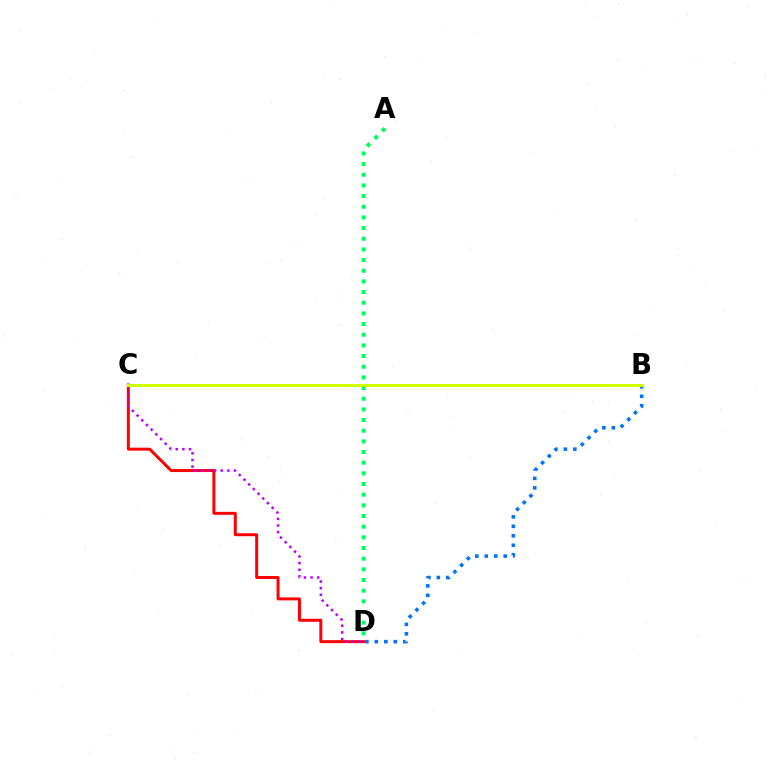{('B', 'D'): [{'color': '#0074ff', 'line_style': 'dotted', 'thickness': 2.57}], ('C', 'D'): [{'color': '#ff0000', 'line_style': 'solid', 'thickness': 2.15}, {'color': '#b900ff', 'line_style': 'dotted', 'thickness': 1.8}], ('A', 'D'): [{'color': '#00ff5c', 'line_style': 'dotted', 'thickness': 2.9}], ('B', 'C'): [{'color': '#d1ff00', 'line_style': 'solid', 'thickness': 2.13}]}